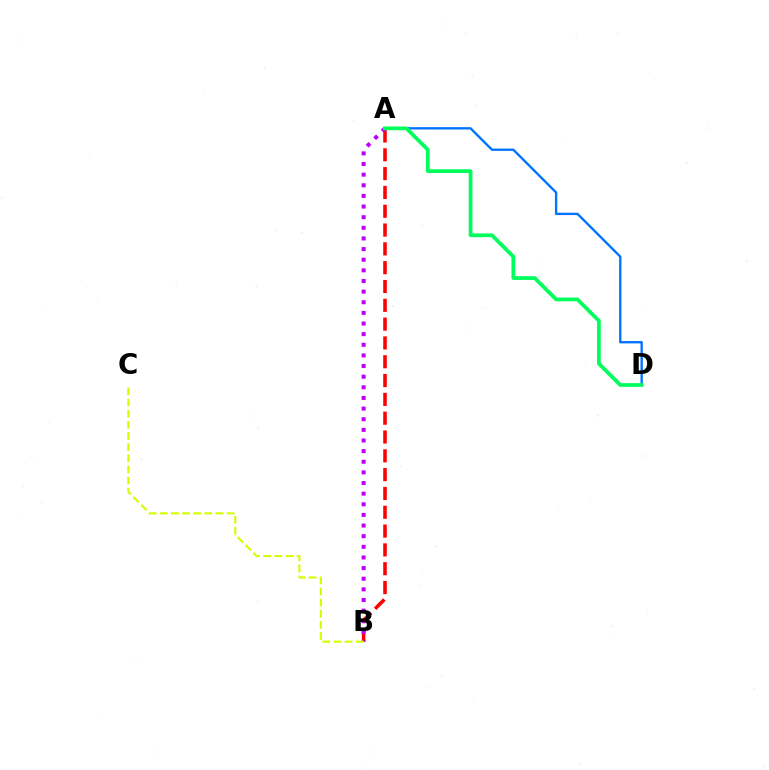{('A', 'D'): [{'color': '#0074ff', 'line_style': 'solid', 'thickness': 1.69}, {'color': '#00ff5c', 'line_style': 'solid', 'thickness': 2.7}], ('A', 'B'): [{'color': '#ff0000', 'line_style': 'dashed', 'thickness': 2.56}, {'color': '#b900ff', 'line_style': 'dotted', 'thickness': 2.89}], ('B', 'C'): [{'color': '#d1ff00', 'line_style': 'dashed', 'thickness': 1.51}]}